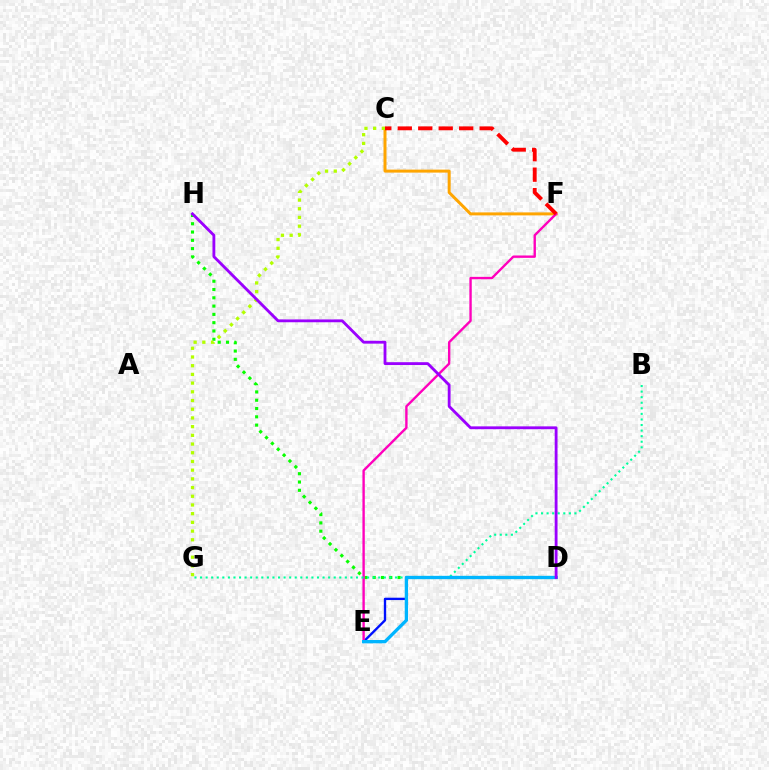{('D', 'H'): [{'color': '#08ff00', 'line_style': 'dotted', 'thickness': 2.25}, {'color': '#9b00ff', 'line_style': 'solid', 'thickness': 2.04}], ('C', 'F'): [{'color': '#ffa500', 'line_style': 'solid', 'thickness': 2.15}, {'color': '#ff0000', 'line_style': 'dashed', 'thickness': 2.78}], ('C', 'G'): [{'color': '#b3ff00', 'line_style': 'dotted', 'thickness': 2.36}], ('D', 'E'): [{'color': '#0010ff', 'line_style': 'solid', 'thickness': 1.69}, {'color': '#00b5ff', 'line_style': 'solid', 'thickness': 2.38}], ('E', 'F'): [{'color': '#ff00bd', 'line_style': 'solid', 'thickness': 1.71}], ('B', 'G'): [{'color': '#00ff9d', 'line_style': 'dotted', 'thickness': 1.51}]}